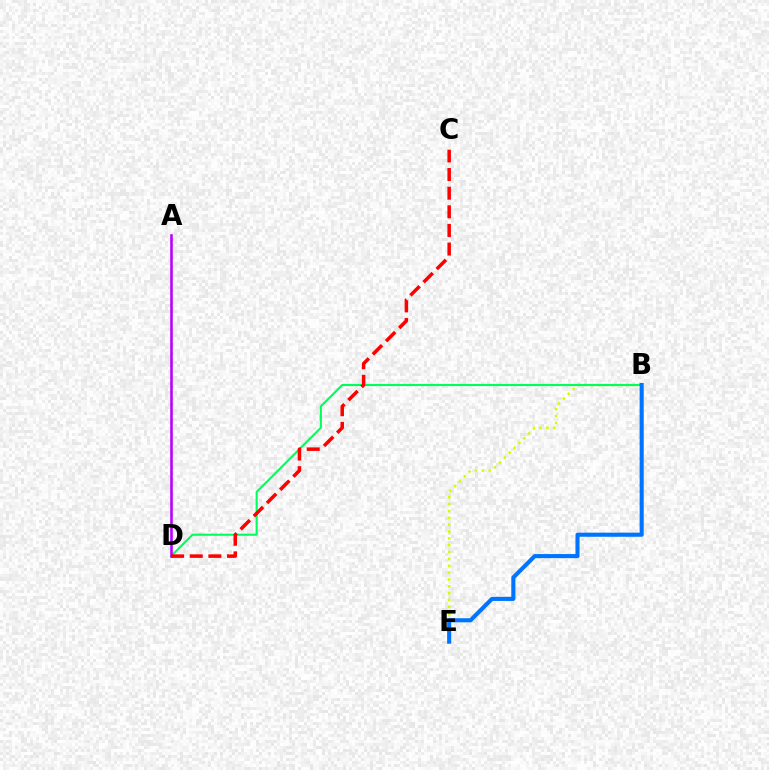{('B', 'E'): [{'color': '#d1ff00', 'line_style': 'dotted', 'thickness': 1.86}, {'color': '#0074ff', 'line_style': 'solid', 'thickness': 2.95}], ('B', 'D'): [{'color': '#00ff5c', 'line_style': 'solid', 'thickness': 1.53}], ('A', 'D'): [{'color': '#b900ff', 'line_style': 'solid', 'thickness': 1.86}], ('C', 'D'): [{'color': '#ff0000', 'line_style': 'dashed', 'thickness': 2.53}]}